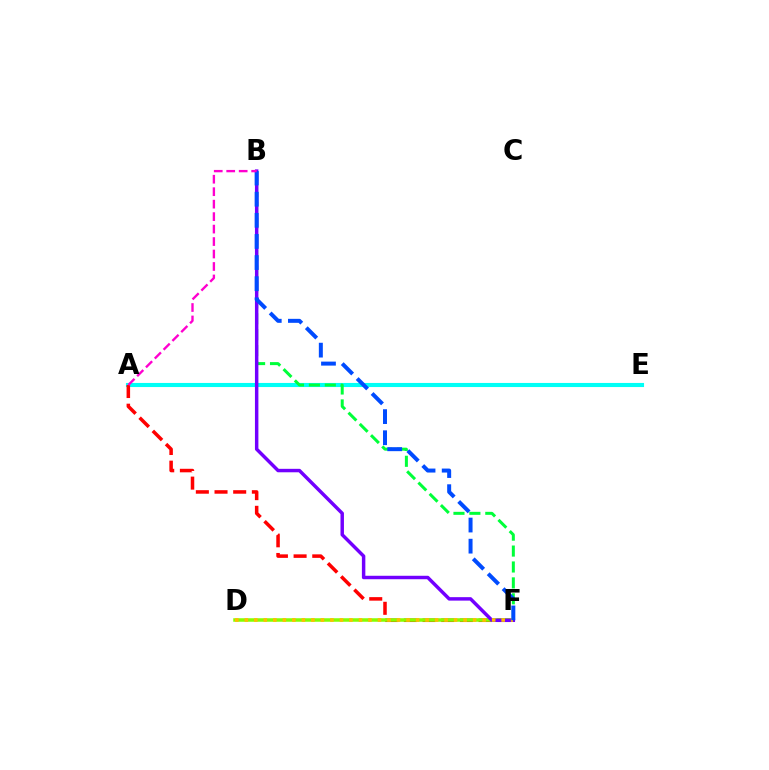{('A', 'E'): [{'color': '#00fff6', 'line_style': 'solid', 'thickness': 2.96}], ('B', 'F'): [{'color': '#00ff39', 'line_style': 'dashed', 'thickness': 2.16}, {'color': '#7200ff', 'line_style': 'solid', 'thickness': 2.49}, {'color': '#004bff', 'line_style': 'dashed', 'thickness': 2.87}], ('A', 'F'): [{'color': '#ff0000', 'line_style': 'dashed', 'thickness': 2.54}], ('D', 'F'): [{'color': '#84ff00', 'line_style': 'solid', 'thickness': 2.53}, {'color': '#ffbd00', 'line_style': 'dotted', 'thickness': 2.58}], ('A', 'B'): [{'color': '#ff00cf', 'line_style': 'dashed', 'thickness': 1.69}]}